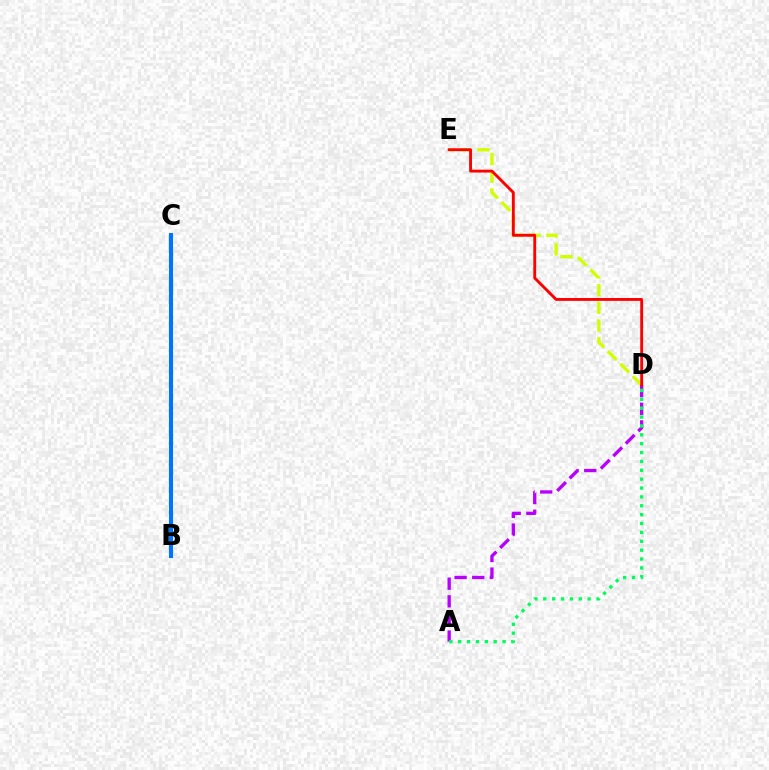{('D', 'E'): [{'color': '#d1ff00', 'line_style': 'dashed', 'thickness': 2.41}, {'color': '#ff0000', 'line_style': 'solid', 'thickness': 2.05}], ('A', 'D'): [{'color': '#b900ff', 'line_style': 'dashed', 'thickness': 2.39}, {'color': '#00ff5c', 'line_style': 'dotted', 'thickness': 2.41}], ('B', 'C'): [{'color': '#0074ff', 'line_style': 'solid', 'thickness': 2.97}]}